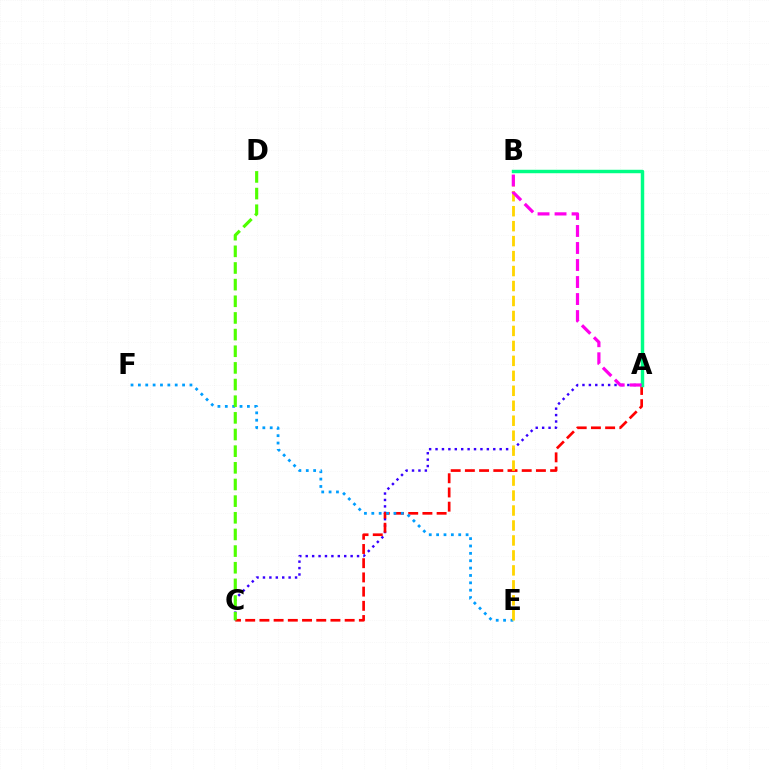{('A', 'C'): [{'color': '#3700ff', 'line_style': 'dotted', 'thickness': 1.74}, {'color': '#ff0000', 'line_style': 'dashed', 'thickness': 1.93}], ('E', 'F'): [{'color': '#009eff', 'line_style': 'dotted', 'thickness': 2.0}], ('C', 'D'): [{'color': '#4fff00', 'line_style': 'dashed', 'thickness': 2.26}], ('B', 'E'): [{'color': '#ffd500', 'line_style': 'dashed', 'thickness': 2.03}], ('A', 'B'): [{'color': '#00ff86', 'line_style': 'solid', 'thickness': 2.48}, {'color': '#ff00ed', 'line_style': 'dashed', 'thickness': 2.31}]}